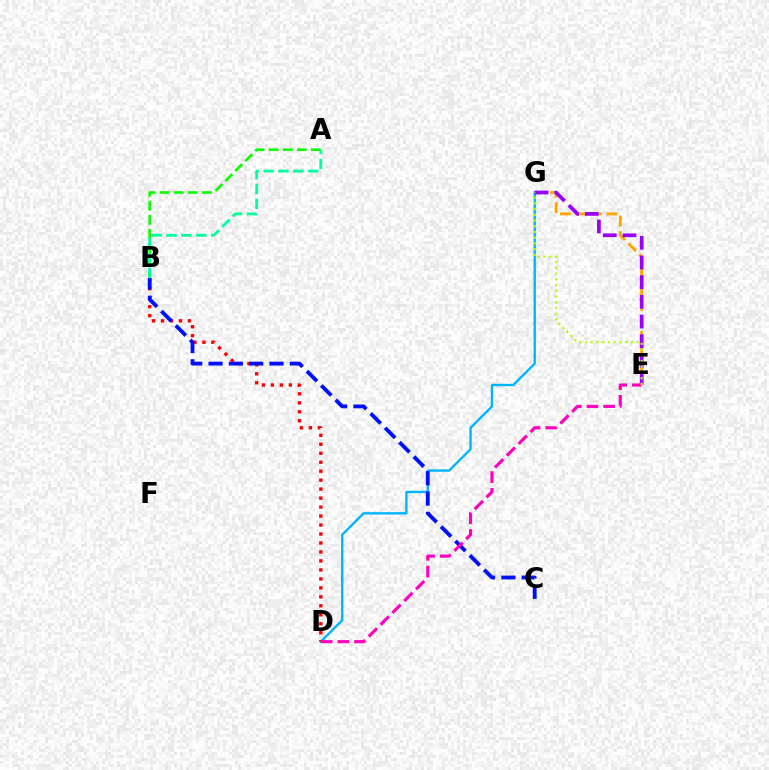{('E', 'G'): [{'color': '#ffa500', 'line_style': 'dashed', 'thickness': 2.11}, {'color': '#9b00ff', 'line_style': 'dashed', 'thickness': 2.67}, {'color': '#b3ff00', 'line_style': 'dotted', 'thickness': 1.56}], ('A', 'B'): [{'color': '#08ff00', 'line_style': 'dashed', 'thickness': 1.91}, {'color': '#00ff9d', 'line_style': 'dashed', 'thickness': 2.02}], ('D', 'G'): [{'color': '#00b5ff', 'line_style': 'solid', 'thickness': 1.7}], ('B', 'D'): [{'color': '#ff0000', 'line_style': 'dotted', 'thickness': 2.44}], ('B', 'C'): [{'color': '#0010ff', 'line_style': 'dashed', 'thickness': 2.76}], ('D', 'E'): [{'color': '#ff00bd', 'line_style': 'dashed', 'thickness': 2.27}]}